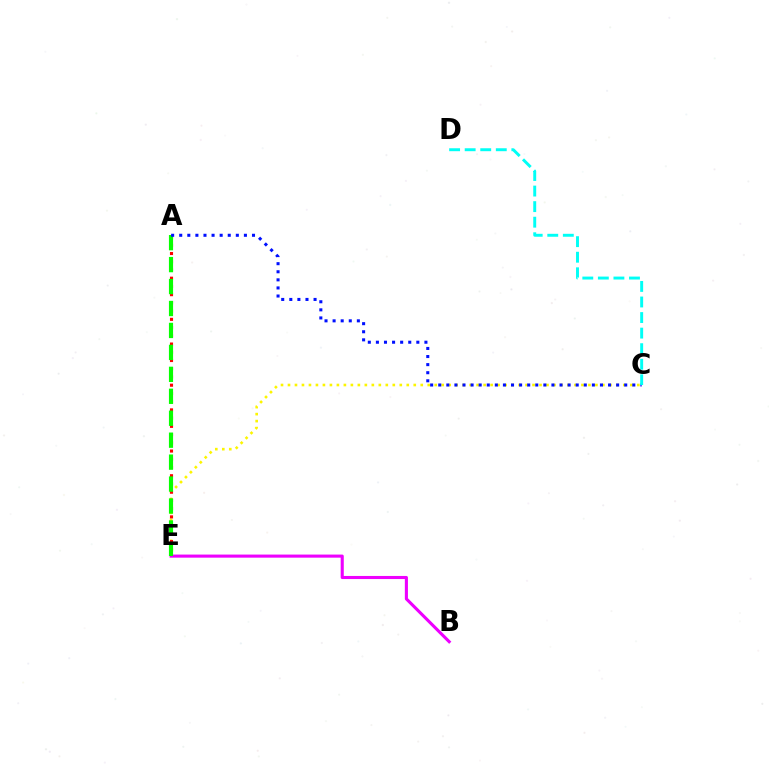{('C', 'E'): [{'color': '#fcf500', 'line_style': 'dotted', 'thickness': 1.9}], ('B', 'E'): [{'color': '#ee00ff', 'line_style': 'solid', 'thickness': 2.23}], ('A', 'E'): [{'color': '#ff0000', 'line_style': 'dotted', 'thickness': 2.24}, {'color': '#08ff00', 'line_style': 'dashed', 'thickness': 2.98}], ('A', 'C'): [{'color': '#0010ff', 'line_style': 'dotted', 'thickness': 2.2}], ('C', 'D'): [{'color': '#00fff6', 'line_style': 'dashed', 'thickness': 2.11}]}